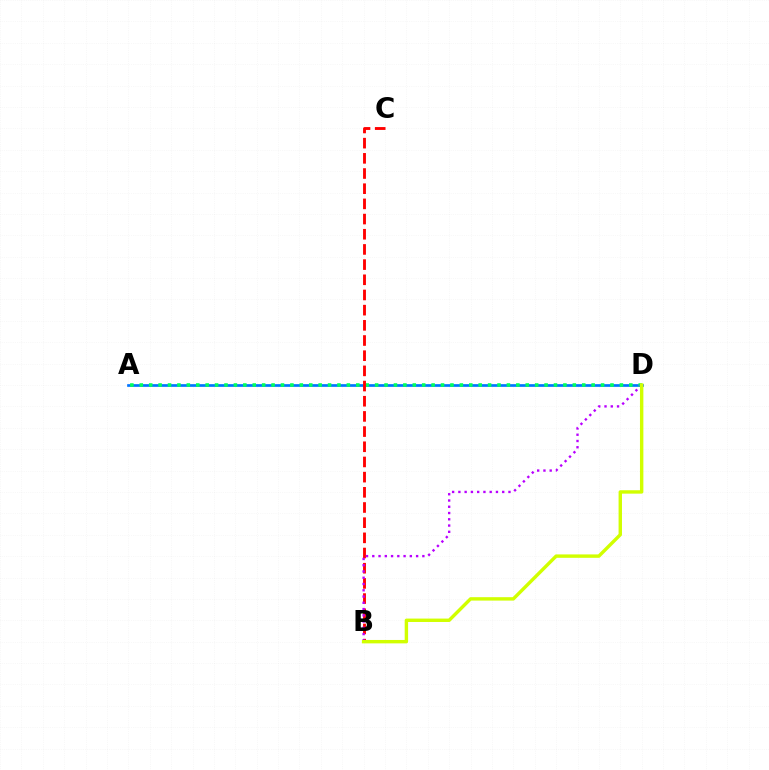{('A', 'D'): [{'color': '#0074ff', 'line_style': 'solid', 'thickness': 1.93}, {'color': '#00ff5c', 'line_style': 'dotted', 'thickness': 2.56}], ('B', 'C'): [{'color': '#ff0000', 'line_style': 'dashed', 'thickness': 2.06}], ('B', 'D'): [{'color': '#b900ff', 'line_style': 'dotted', 'thickness': 1.7}, {'color': '#d1ff00', 'line_style': 'solid', 'thickness': 2.45}]}